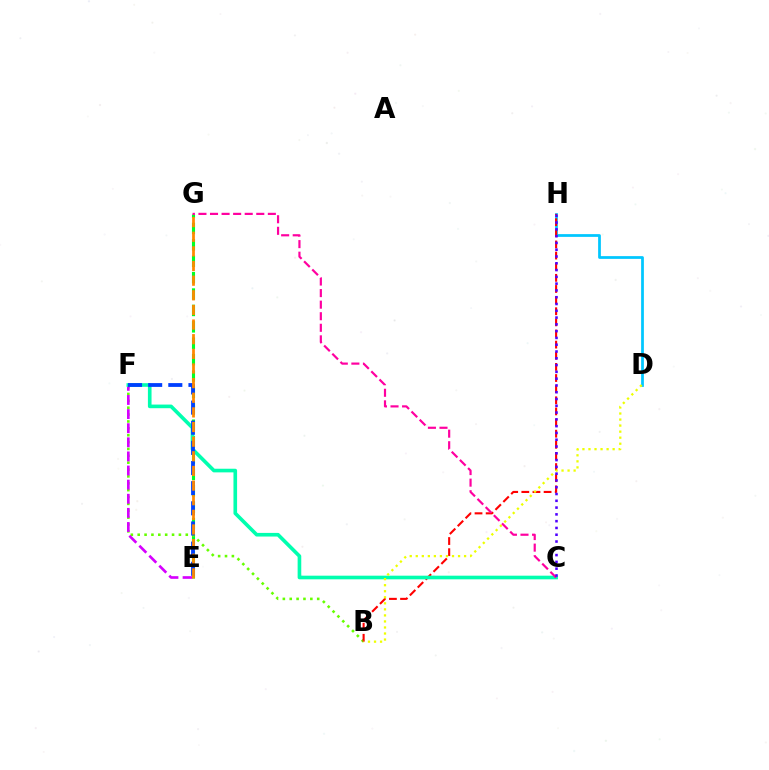{('E', 'G'): [{'color': '#00ff27', 'line_style': 'dashed', 'thickness': 2.23}, {'color': '#ff8800', 'line_style': 'dashed', 'thickness': 1.99}], ('B', 'F'): [{'color': '#66ff00', 'line_style': 'dotted', 'thickness': 1.87}], ('E', 'F'): [{'color': '#d600ff', 'line_style': 'dashed', 'thickness': 1.92}, {'color': '#003fff', 'line_style': 'dashed', 'thickness': 2.74}], ('D', 'H'): [{'color': '#00c7ff', 'line_style': 'solid', 'thickness': 1.98}], ('B', 'H'): [{'color': '#ff0000', 'line_style': 'dashed', 'thickness': 1.51}], ('C', 'F'): [{'color': '#00ffaf', 'line_style': 'solid', 'thickness': 2.62}], ('B', 'D'): [{'color': '#eeff00', 'line_style': 'dotted', 'thickness': 1.64}], ('C', 'G'): [{'color': '#ff00a0', 'line_style': 'dashed', 'thickness': 1.57}], ('C', 'H'): [{'color': '#4f00ff', 'line_style': 'dotted', 'thickness': 1.84}]}